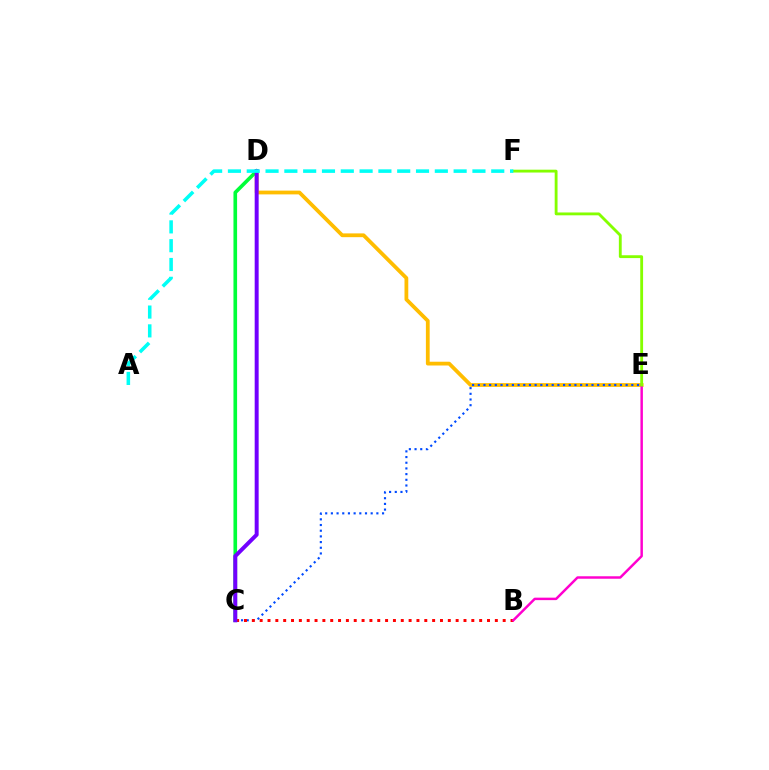{('D', 'E'): [{'color': '#ffbd00', 'line_style': 'solid', 'thickness': 2.72}], ('C', 'E'): [{'color': '#004bff', 'line_style': 'dotted', 'thickness': 1.54}], ('B', 'C'): [{'color': '#ff0000', 'line_style': 'dotted', 'thickness': 2.13}], ('B', 'E'): [{'color': '#ff00cf', 'line_style': 'solid', 'thickness': 1.78}], ('C', 'D'): [{'color': '#00ff39', 'line_style': 'solid', 'thickness': 2.62}, {'color': '#7200ff', 'line_style': 'solid', 'thickness': 2.86}], ('E', 'F'): [{'color': '#84ff00', 'line_style': 'solid', 'thickness': 2.05}], ('A', 'F'): [{'color': '#00fff6', 'line_style': 'dashed', 'thickness': 2.56}]}